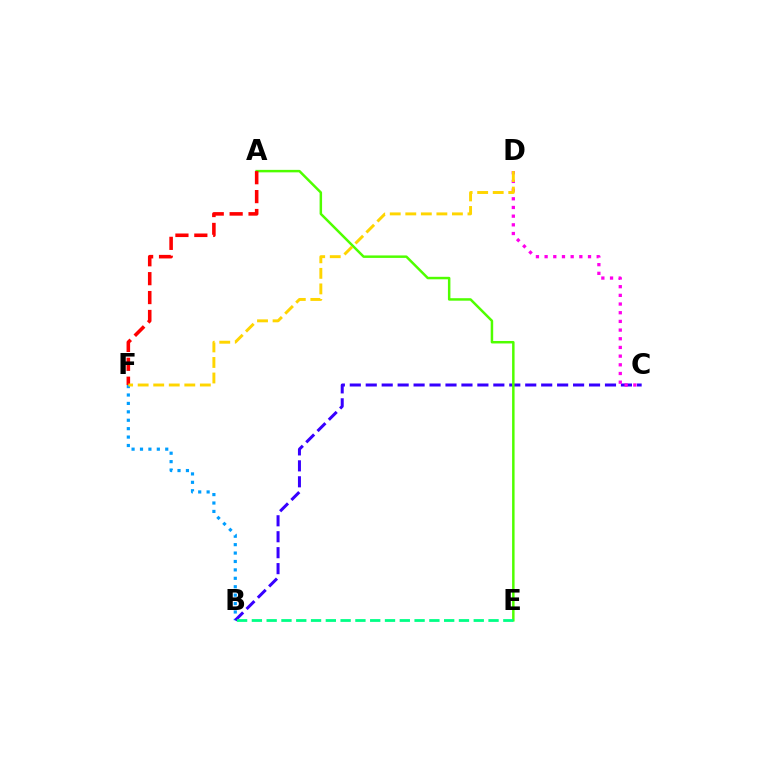{('B', 'F'): [{'color': '#009eff', 'line_style': 'dotted', 'thickness': 2.29}], ('B', 'C'): [{'color': '#3700ff', 'line_style': 'dashed', 'thickness': 2.17}], ('C', 'D'): [{'color': '#ff00ed', 'line_style': 'dotted', 'thickness': 2.36}], ('A', 'E'): [{'color': '#4fff00', 'line_style': 'solid', 'thickness': 1.79}], ('B', 'E'): [{'color': '#00ff86', 'line_style': 'dashed', 'thickness': 2.01}], ('A', 'F'): [{'color': '#ff0000', 'line_style': 'dashed', 'thickness': 2.57}], ('D', 'F'): [{'color': '#ffd500', 'line_style': 'dashed', 'thickness': 2.11}]}